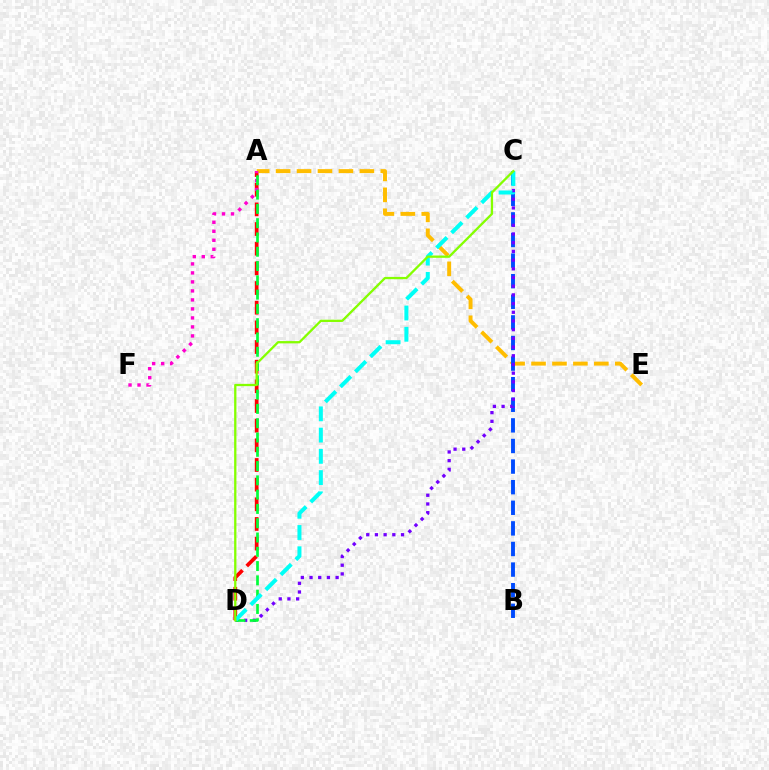{('A', 'D'): [{'color': '#ff0000', 'line_style': 'dashed', 'thickness': 2.67}, {'color': '#00ff39', 'line_style': 'dashed', 'thickness': 1.94}], ('A', 'E'): [{'color': '#ffbd00', 'line_style': 'dashed', 'thickness': 2.84}], ('B', 'C'): [{'color': '#004bff', 'line_style': 'dashed', 'thickness': 2.8}], ('A', 'F'): [{'color': '#ff00cf', 'line_style': 'dotted', 'thickness': 2.45}], ('C', 'D'): [{'color': '#7200ff', 'line_style': 'dotted', 'thickness': 2.36}, {'color': '#00fff6', 'line_style': 'dashed', 'thickness': 2.89}, {'color': '#84ff00', 'line_style': 'solid', 'thickness': 1.65}]}